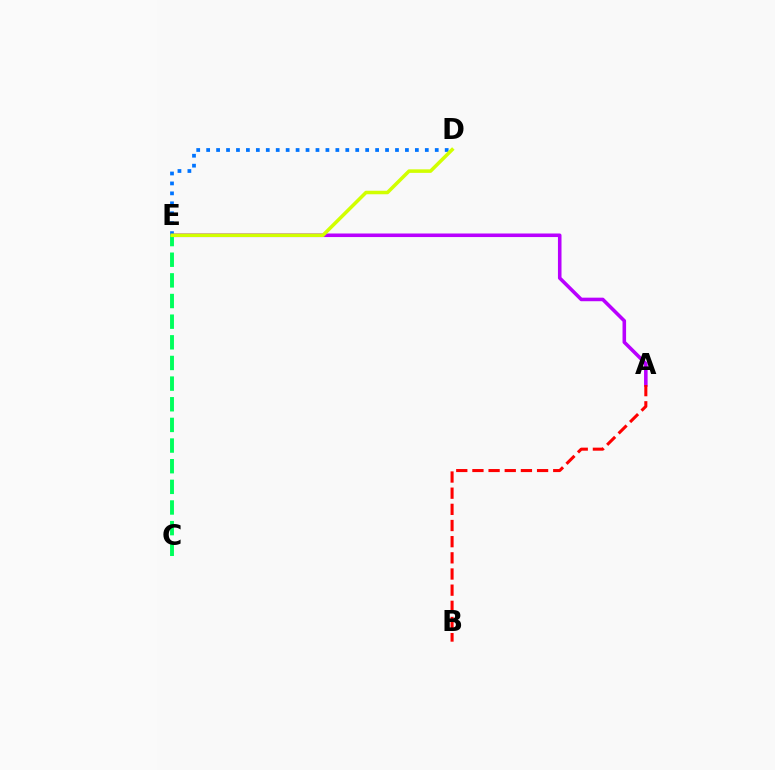{('A', 'E'): [{'color': '#b900ff', 'line_style': 'solid', 'thickness': 2.57}], ('D', 'E'): [{'color': '#0074ff', 'line_style': 'dotted', 'thickness': 2.7}, {'color': '#d1ff00', 'line_style': 'solid', 'thickness': 2.54}], ('C', 'E'): [{'color': '#00ff5c', 'line_style': 'dashed', 'thickness': 2.8}], ('A', 'B'): [{'color': '#ff0000', 'line_style': 'dashed', 'thickness': 2.2}]}